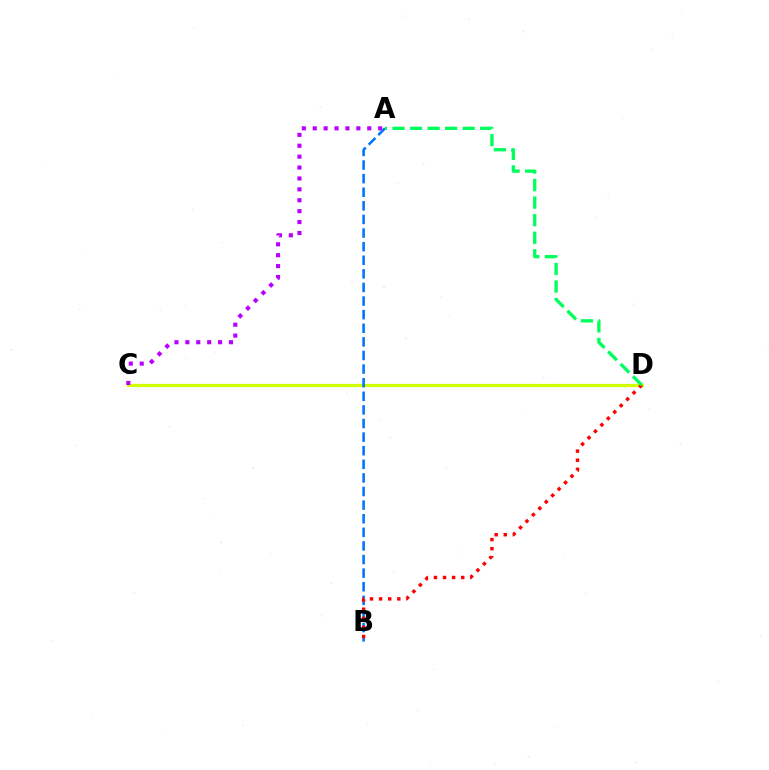{('C', 'D'): [{'color': '#d1ff00', 'line_style': 'solid', 'thickness': 2.33}], ('A', 'C'): [{'color': '#b900ff', 'line_style': 'dotted', 'thickness': 2.96}], ('A', 'B'): [{'color': '#0074ff', 'line_style': 'dashed', 'thickness': 1.85}], ('B', 'D'): [{'color': '#ff0000', 'line_style': 'dotted', 'thickness': 2.47}], ('A', 'D'): [{'color': '#00ff5c', 'line_style': 'dashed', 'thickness': 2.38}]}